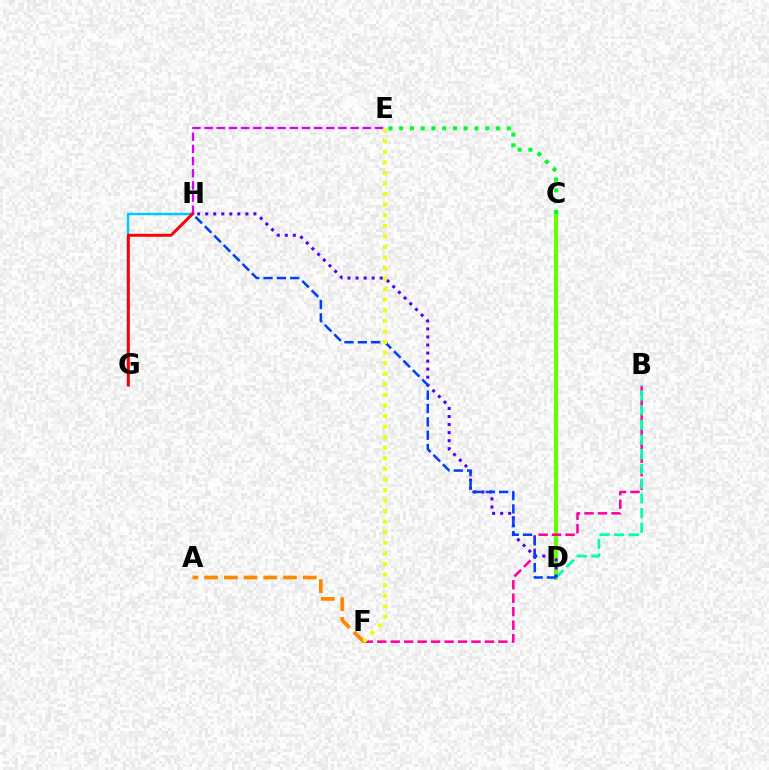{('C', 'D'): [{'color': '#66ff00', 'line_style': 'solid', 'thickness': 2.96}], ('A', 'F'): [{'color': '#ff8800', 'line_style': 'dashed', 'thickness': 2.68}], ('G', 'H'): [{'color': '#00c7ff', 'line_style': 'solid', 'thickness': 1.77}, {'color': '#ff0000', 'line_style': 'solid', 'thickness': 2.14}], ('E', 'H'): [{'color': '#d600ff', 'line_style': 'dashed', 'thickness': 1.65}], ('B', 'F'): [{'color': '#ff00a0', 'line_style': 'dashed', 'thickness': 1.83}], ('B', 'D'): [{'color': '#00ffaf', 'line_style': 'dashed', 'thickness': 2.0}], ('D', 'H'): [{'color': '#4f00ff', 'line_style': 'dotted', 'thickness': 2.19}, {'color': '#003fff', 'line_style': 'dashed', 'thickness': 1.81}], ('C', 'E'): [{'color': '#00ff27', 'line_style': 'dotted', 'thickness': 2.92}], ('E', 'F'): [{'color': '#eeff00', 'line_style': 'dotted', 'thickness': 2.87}]}